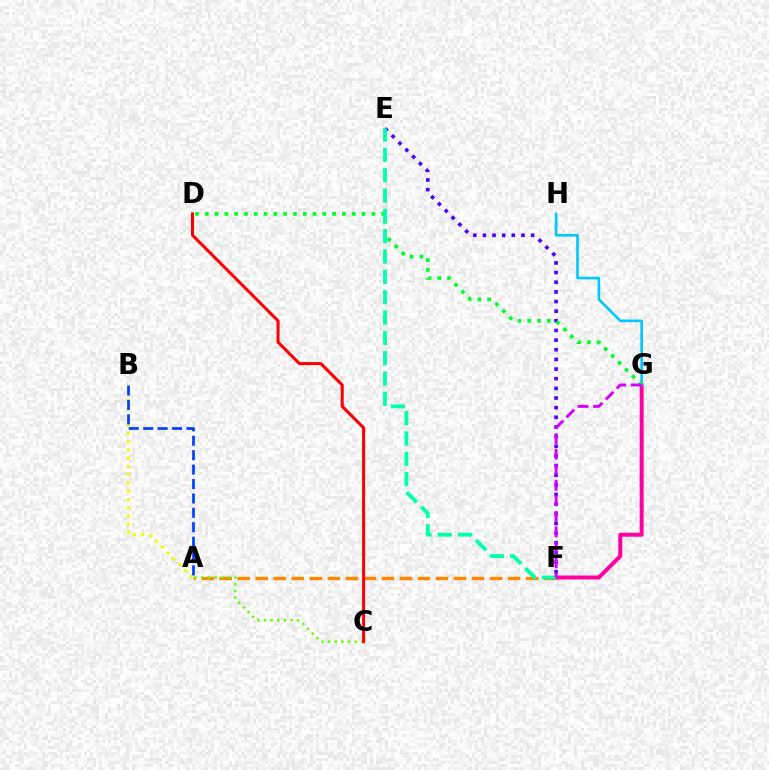{('A', 'B'): [{'color': '#eeff00', 'line_style': 'dotted', 'thickness': 2.24}, {'color': '#003fff', 'line_style': 'dashed', 'thickness': 1.96}], ('E', 'F'): [{'color': '#4f00ff', 'line_style': 'dotted', 'thickness': 2.62}, {'color': '#00ffaf', 'line_style': 'dashed', 'thickness': 2.76}], ('A', 'F'): [{'color': '#ff8800', 'line_style': 'dashed', 'thickness': 2.45}], ('F', 'G'): [{'color': '#ff00a0', 'line_style': 'solid', 'thickness': 2.86}, {'color': '#d600ff', 'line_style': 'dashed', 'thickness': 2.11}], ('G', 'H'): [{'color': '#00c7ff', 'line_style': 'solid', 'thickness': 1.89}], ('A', 'C'): [{'color': '#66ff00', 'line_style': 'dotted', 'thickness': 1.8}], ('D', 'G'): [{'color': '#00ff27', 'line_style': 'dotted', 'thickness': 2.66}], ('C', 'D'): [{'color': '#ff0000', 'line_style': 'solid', 'thickness': 2.19}]}